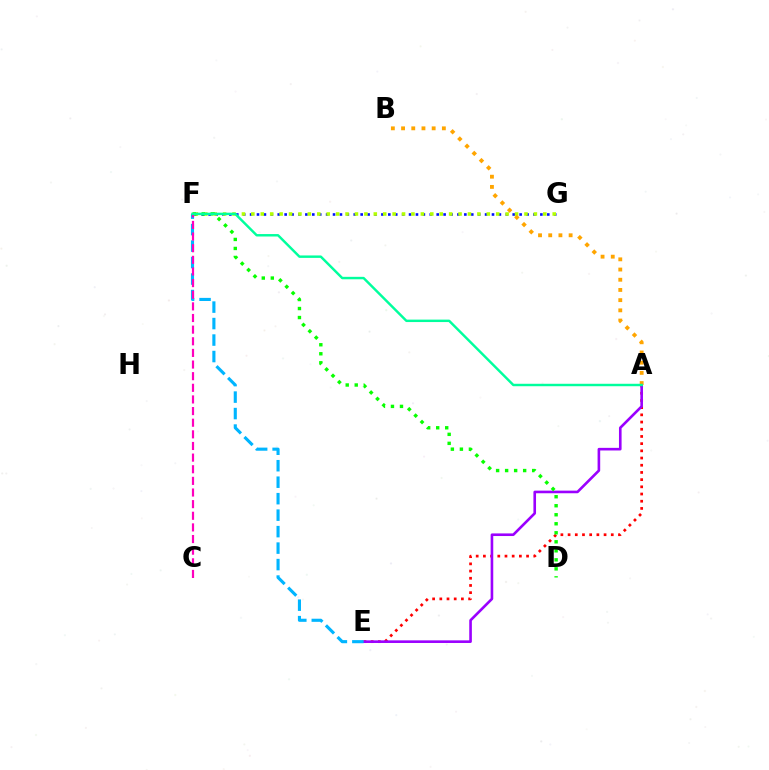{('A', 'E'): [{'color': '#ff0000', 'line_style': 'dotted', 'thickness': 1.96}, {'color': '#9b00ff', 'line_style': 'solid', 'thickness': 1.89}], ('F', 'G'): [{'color': '#0010ff', 'line_style': 'dotted', 'thickness': 1.88}, {'color': '#b3ff00', 'line_style': 'dotted', 'thickness': 2.56}], ('E', 'F'): [{'color': '#00b5ff', 'line_style': 'dashed', 'thickness': 2.24}], ('D', 'F'): [{'color': '#08ff00', 'line_style': 'dotted', 'thickness': 2.45}], ('C', 'F'): [{'color': '#ff00bd', 'line_style': 'dashed', 'thickness': 1.58}], ('A', 'B'): [{'color': '#ffa500', 'line_style': 'dotted', 'thickness': 2.77}], ('A', 'F'): [{'color': '#00ff9d', 'line_style': 'solid', 'thickness': 1.76}]}